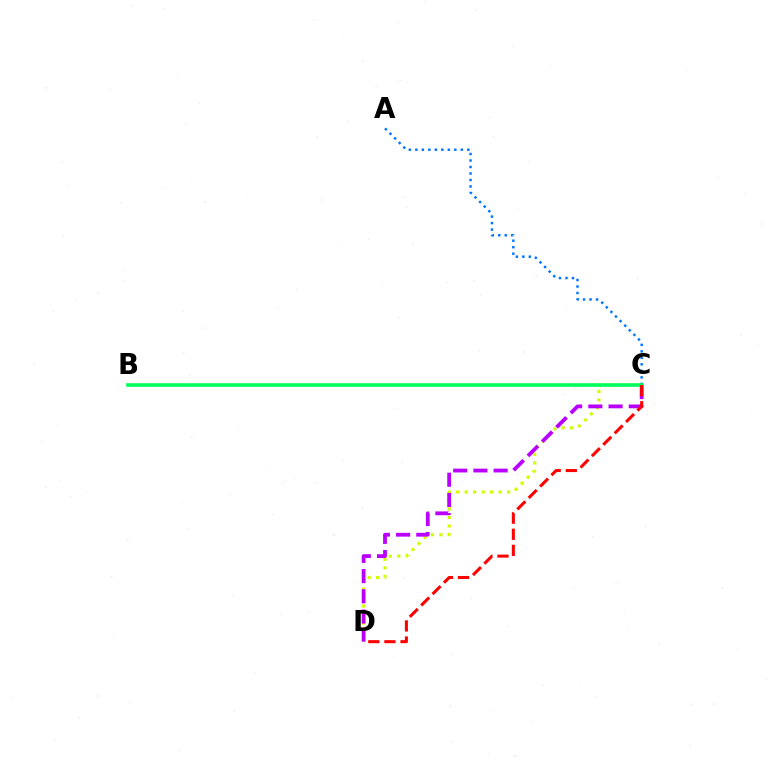{('C', 'D'): [{'color': '#d1ff00', 'line_style': 'dotted', 'thickness': 2.31}, {'color': '#b900ff', 'line_style': 'dashed', 'thickness': 2.75}, {'color': '#ff0000', 'line_style': 'dashed', 'thickness': 2.19}], ('A', 'C'): [{'color': '#0074ff', 'line_style': 'dotted', 'thickness': 1.77}], ('B', 'C'): [{'color': '#00ff5c', 'line_style': 'solid', 'thickness': 2.58}]}